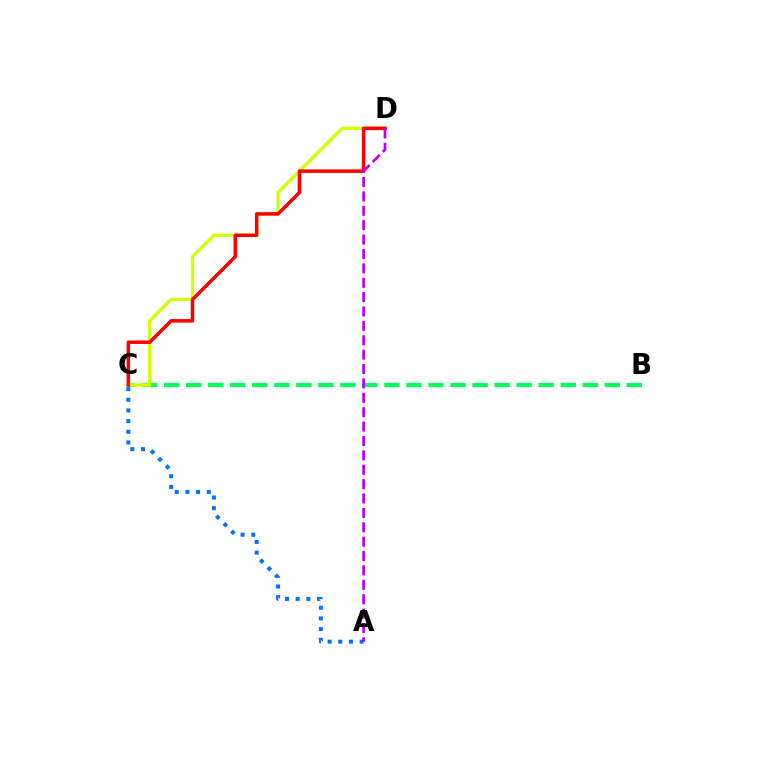{('B', 'C'): [{'color': '#00ff5c', 'line_style': 'dashed', 'thickness': 2.99}], ('C', 'D'): [{'color': '#d1ff00', 'line_style': 'solid', 'thickness': 2.36}, {'color': '#ff0000', 'line_style': 'solid', 'thickness': 2.52}], ('A', 'C'): [{'color': '#0074ff', 'line_style': 'dotted', 'thickness': 2.9}], ('A', 'D'): [{'color': '#b900ff', 'line_style': 'dashed', 'thickness': 1.95}]}